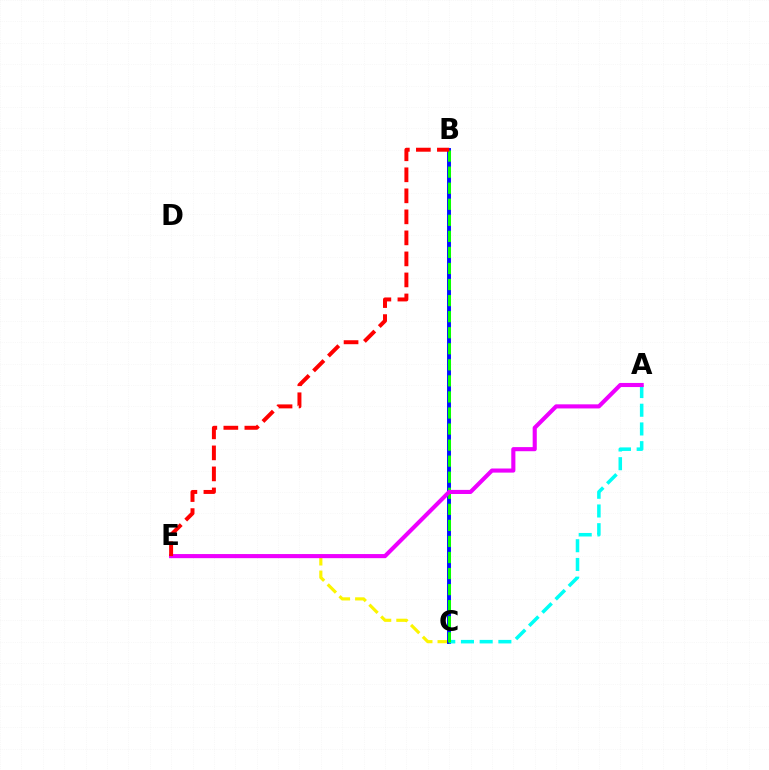{('C', 'E'): [{'color': '#fcf500', 'line_style': 'dashed', 'thickness': 2.27}], ('B', 'C'): [{'color': '#0010ff', 'line_style': 'solid', 'thickness': 2.82}, {'color': '#08ff00', 'line_style': 'dashed', 'thickness': 2.18}], ('A', 'C'): [{'color': '#00fff6', 'line_style': 'dashed', 'thickness': 2.54}], ('A', 'E'): [{'color': '#ee00ff', 'line_style': 'solid', 'thickness': 2.96}], ('B', 'E'): [{'color': '#ff0000', 'line_style': 'dashed', 'thickness': 2.86}]}